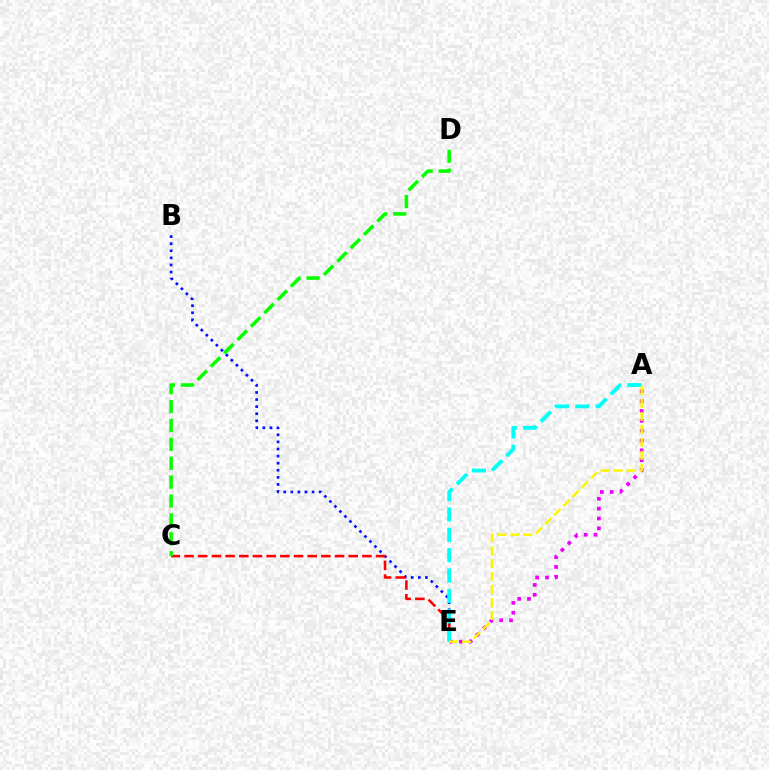{('A', 'E'): [{'color': '#ee00ff', 'line_style': 'dotted', 'thickness': 2.67}, {'color': '#00fff6', 'line_style': 'dashed', 'thickness': 2.77}, {'color': '#fcf500', 'line_style': 'dashed', 'thickness': 1.76}], ('B', 'E'): [{'color': '#0010ff', 'line_style': 'dotted', 'thickness': 1.92}], ('C', 'E'): [{'color': '#ff0000', 'line_style': 'dashed', 'thickness': 1.86}], ('C', 'D'): [{'color': '#08ff00', 'line_style': 'dashed', 'thickness': 2.57}]}